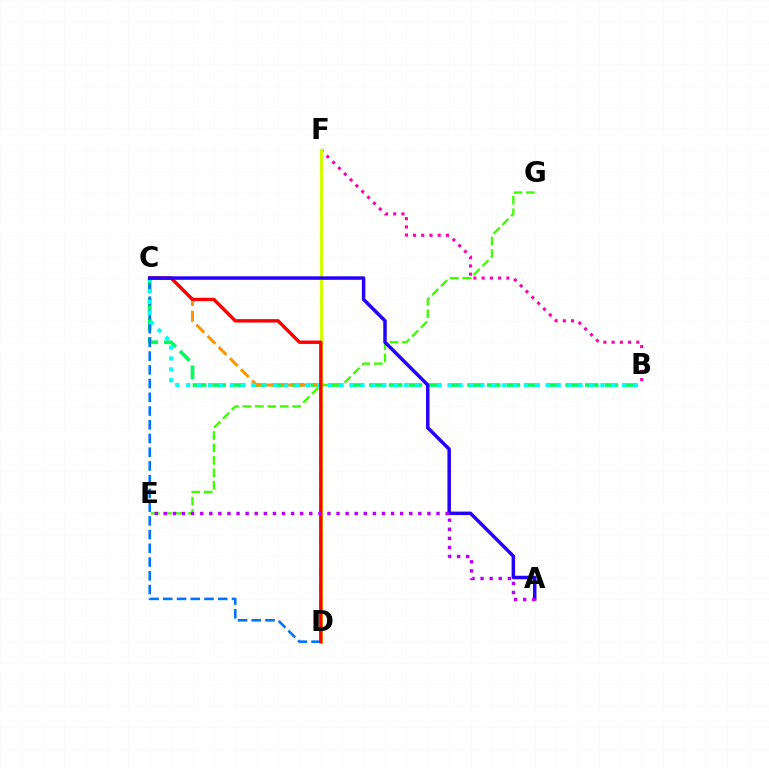{('B', 'C'): [{'color': '#00ff5c', 'line_style': 'dashed', 'thickness': 2.66}, {'color': '#00fff6', 'line_style': 'dotted', 'thickness': 2.96}], ('E', 'G'): [{'color': '#3dff00', 'line_style': 'dashed', 'thickness': 1.69}], ('C', 'D'): [{'color': '#0074ff', 'line_style': 'dashed', 'thickness': 1.87}, {'color': '#ff9400', 'line_style': 'dashed', 'thickness': 2.14}, {'color': '#ff0000', 'line_style': 'solid', 'thickness': 2.46}], ('B', 'F'): [{'color': '#ff00ac', 'line_style': 'dotted', 'thickness': 2.24}], ('D', 'F'): [{'color': '#d1ff00', 'line_style': 'solid', 'thickness': 2.24}], ('A', 'C'): [{'color': '#2500ff', 'line_style': 'solid', 'thickness': 2.52}], ('A', 'E'): [{'color': '#b900ff', 'line_style': 'dotted', 'thickness': 2.47}]}